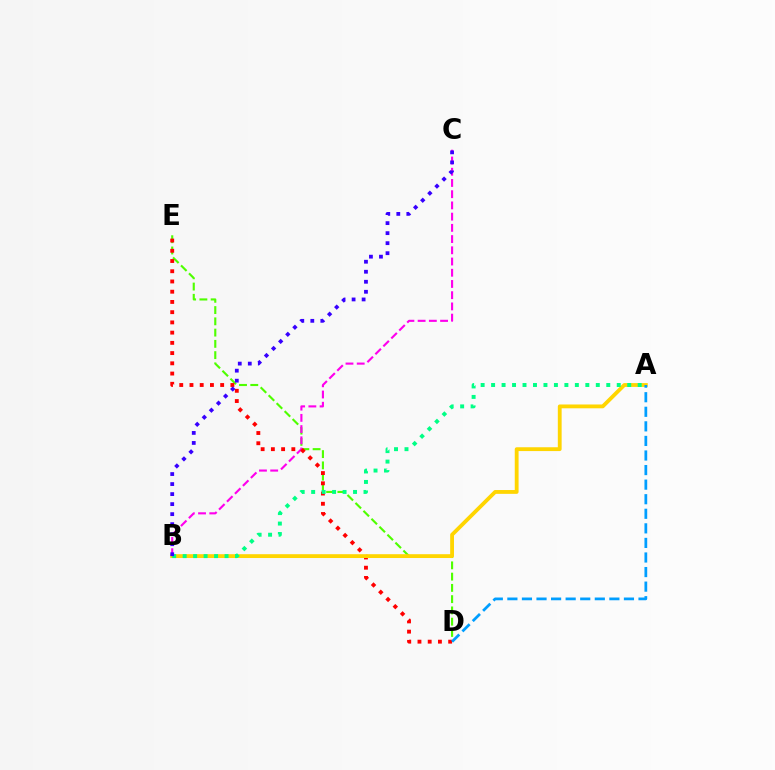{('D', 'E'): [{'color': '#4fff00', 'line_style': 'dashed', 'thickness': 1.53}, {'color': '#ff0000', 'line_style': 'dotted', 'thickness': 2.78}], ('B', 'C'): [{'color': '#ff00ed', 'line_style': 'dashed', 'thickness': 1.52}, {'color': '#3700ff', 'line_style': 'dotted', 'thickness': 2.72}], ('A', 'B'): [{'color': '#ffd500', 'line_style': 'solid', 'thickness': 2.75}, {'color': '#00ff86', 'line_style': 'dotted', 'thickness': 2.84}], ('A', 'D'): [{'color': '#009eff', 'line_style': 'dashed', 'thickness': 1.98}]}